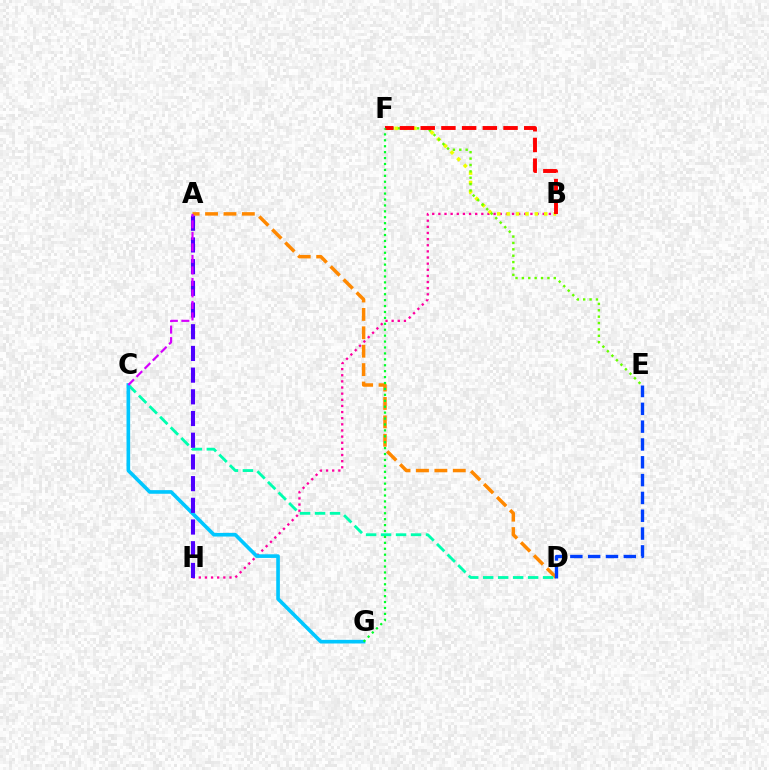{('B', 'H'): [{'color': '#ff00a0', 'line_style': 'dotted', 'thickness': 1.67}], ('B', 'F'): [{'color': '#eeff00', 'line_style': 'dotted', 'thickness': 2.56}, {'color': '#ff0000', 'line_style': 'dashed', 'thickness': 2.81}], ('A', 'D'): [{'color': '#ff8800', 'line_style': 'dashed', 'thickness': 2.5}], ('C', 'D'): [{'color': '#00ffaf', 'line_style': 'dashed', 'thickness': 2.03}], ('D', 'E'): [{'color': '#003fff', 'line_style': 'dashed', 'thickness': 2.42}], ('E', 'F'): [{'color': '#66ff00', 'line_style': 'dotted', 'thickness': 1.73}], ('C', 'G'): [{'color': '#00c7ff', 'line_style': 'solid', 'thickness': 2.62}], ('F', 'G'): [{'color': '#00ff27', 'line_style': 'dotted', 'thickness': 1.61}], ('A', 'H'): [{'color': '#4f00ff', 'line_style': 'dashed', 'thickness': 2.95}], ('A', 'C'): [{'color': '#d600ff', 'line_style': 'dashed', 'thickness': 1.56}]}